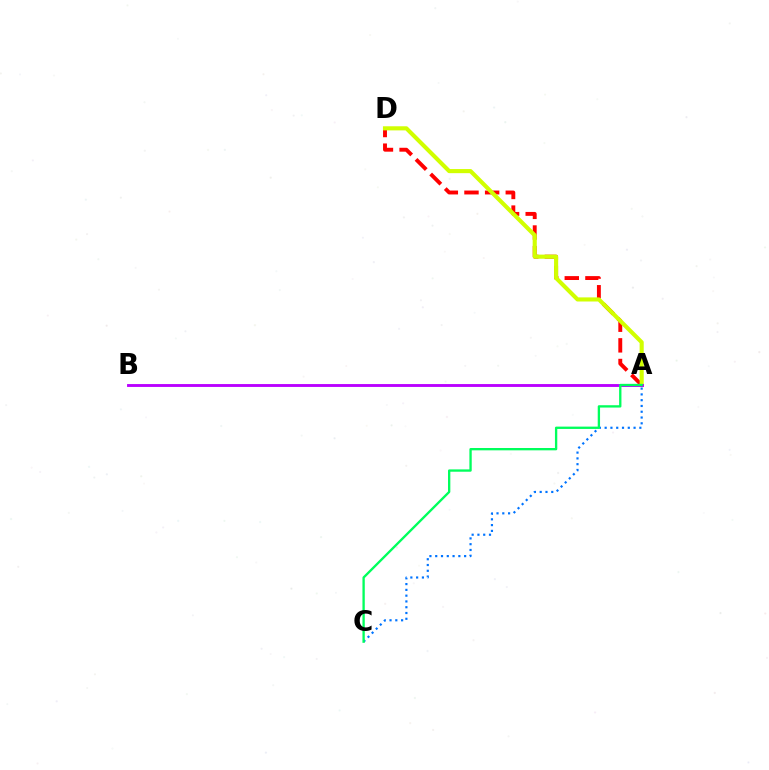{('A', 'D'): [{'color': '#ff0000', 'line_style': 'dashed', 'thickness': 2.81}, {'color': '#d1ff00', 'line_style': 'solid', 'thickness': 2.96}], ('A', 'C'): [{'color': '#0074ff', 'line_style': 'dotted', 'thickness': 1.57}, {'color': '#00ff5c', 'line_style': 'solid', 'thickness': 1.68}], ('A', 'B'): [{'color': '#b900ff', 'line_style': 'solid', 'thickness': 2.07}]}